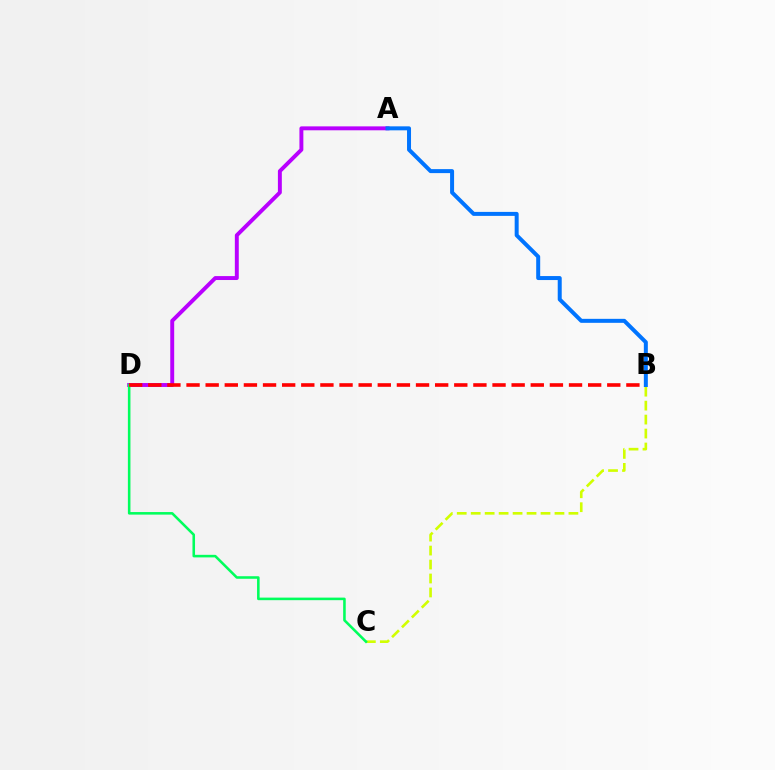{('B', 'C'): [{'color': '#d1ff00', 'line_style': 'dashed', 'thickness': 1.9}], ('A', 'D'): [{'color': '#b900ff', 'line_style': 'solid', 'thickness': 2.83}], ('C', 'D'): [{'color': '#00ff5c', 'line_style': 'solid', 'thickness': 1.85}], ('B', 'D'): [{'color': '#ff0000', 'line_style': 'dashed', 'thickness': 2.6}], ('A', 'B'): [{'color': '#0074ff', 'line_style': 'solid', 'thickness': 2.87}]}